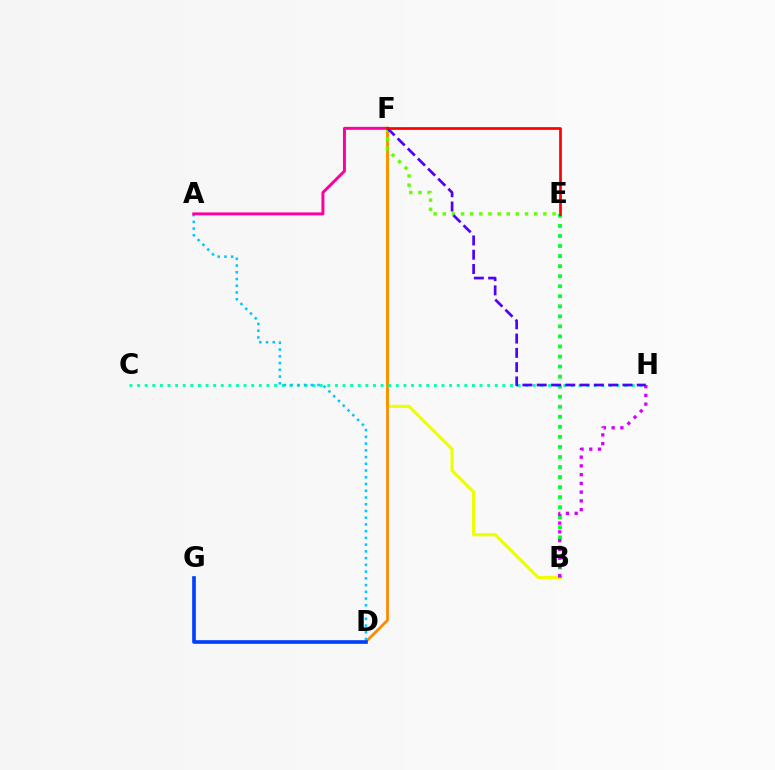{('B', 'F'): [{'color': '#eeff00', 'line_style': 'solid', 'thickness': 2.29}], ('B', 'E'): [{'color': '#00ff27', 'line_style': 'dotted', 'thickness': 2.73}], ('D', 'F'): [{'color': '#ff8800', 'line_style': 'solid', 'thickness': 1.97}], ('C', 'H'): [{'color': '#00ffaf', 'line_style': 'dotted', 'thickness': 2.07}], ('A', 'D'): [{'color': '#00c7ff', 'line_style': 'dotted', 'thickness': 1.83}], ('A', 'F'): [{'color': '#ff00a0', 'line_style': 'solid', 'thickness': 2.14}], ('B', 'H'): [{'color': '#d600ff', 'line_style': 'dotted', 'thickness': 2.38}], ('E', 'F'): [{'color': '#66ff00', 'line_style': 'dotted', 'thickness': 2.48}, {'color': '#ff0000', 'line_style': 'solid', 'thickness': 1.94}], ('D', 'G'): [{'color': '#003fff', 'line_style': 'solid', 'thickness': 2.63}], ('F', 'H'): [{'color': '#4f00ff', 'line_style': 'dashed', 'thickness': 1.94}]}